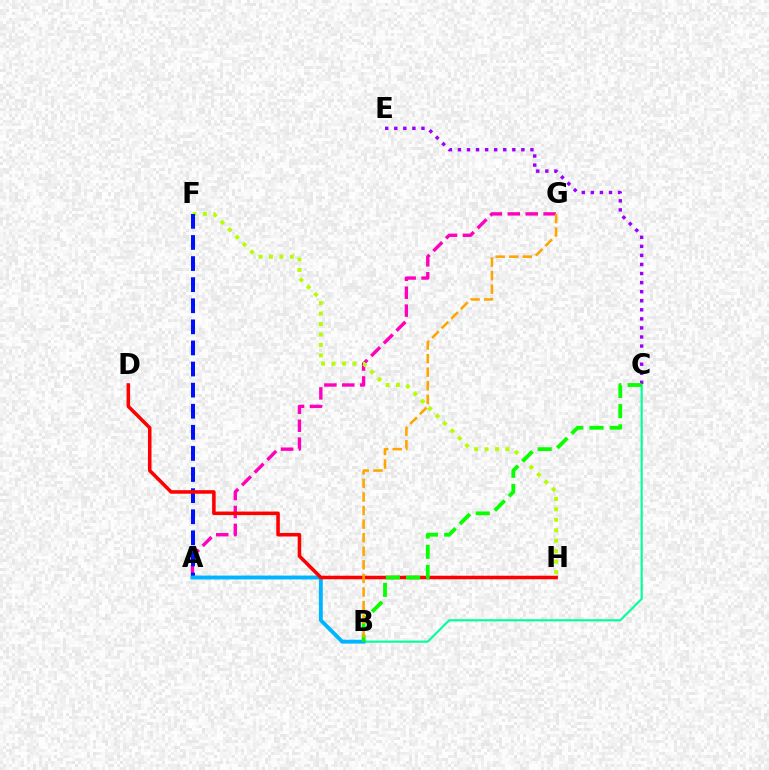{('B', 'C'): [{'color': '#00ff9d', 'line_style': 'solid', 'thickness': 1.54}, {'color': '#08ff00', 'line_style': 'dashed', 'thickness': 2.75}], ('A', 'G'): [{'color': '#ff00bd', 'line_style': 'dashed', 'thickness': 2.43}], ('F', 'H'): [{'color': '#b3ff00', 'line_style': 'dotted', 'thickness': 2.84}], ('C', 'E'): [{'color': '#9b00ff', 'line_style': 'dotted', 'thickness': 2.46}], ('A', 'F'): [{'color': '#0010ff', 'line_style': 'dashed', 'thickness': 2.87}], ('A', 'B'): [{'color': '#00b5ff', 'line_style': 'solid', 'thickness': 2.79}], ('D', 'H'): [{'color': '#ff0000', 'line_style': 'solid', 'thickness': 2.55}], ('B', 'G'): [{'color': '#ffa500', 'line_style': 'dashed', 'thickness': 1.84}]}